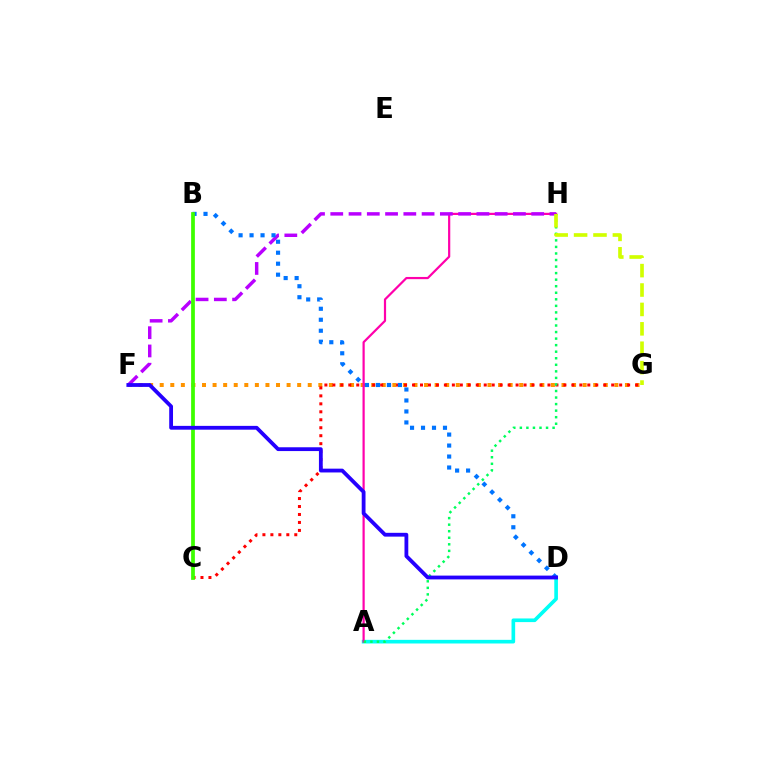{('F', 'G'): [{'color': '#ff9400', 'line_style': 'dotted', 'thickness': 2.87}], ('A', 'D'): [{'color': '#00fff6', 'line_style': 'solid', 'thickness': 2.63}], ('C', 'G'): [{'color': '#ff0000', 'line_style': 'dotted', 'thickness': 2.16}], ('A', 'H'): [{'color': '#ff00ac', 'line_style': 'solid', 'thickness': 1.59}, {'color': '#00ff5c', 'line_style': 'dotted', 'thickness': 1.78}], ('F', 'H'): [{'color': '#b900ff', 'line_style': 'dashed', 'thickness': 2.48}], ('B', 'D'): [{'color': '#0074ff', 'line_style': 'dotted', 'thickness': 2.98}], ('B', 'C'): [{'color': '#3dff00', 'line_style': 'solid', 'thickness': 2.7}], ('G', 'H'): [{'color': '#d1ff00', 'line_style': 'dashed', 'thickness': 2.64}], ('D', 'F'): [{'color': '#2500ff', 'line_style': 'solid', 'thickness': 2.74}]}